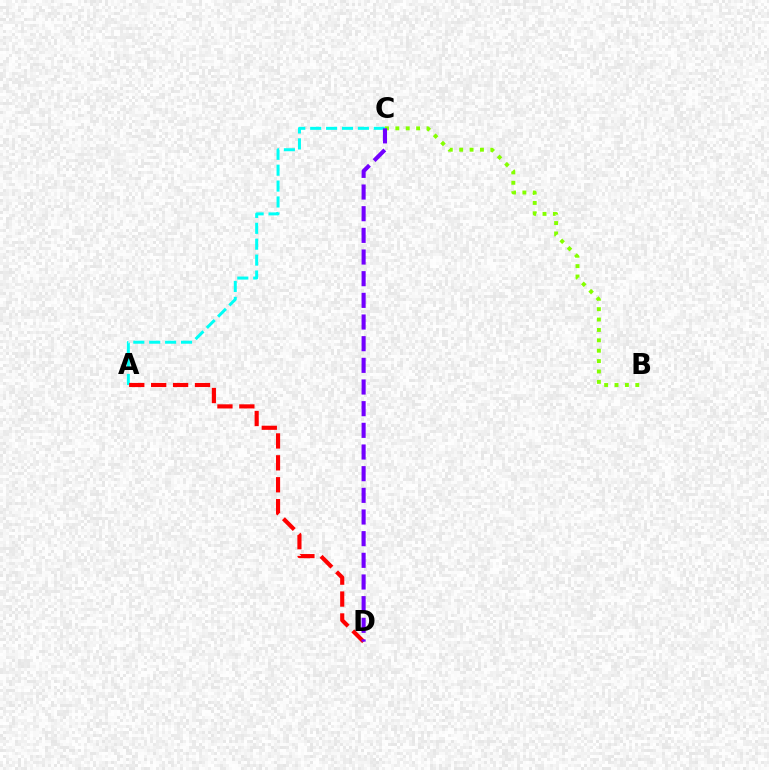{('A', 'C'): [{'color': '#00fff6', 'line_style': 'dashed', 'thickness': 2.16}], ('B', 'C'): [{'color': '#84ff00', 'line_style': 'dotted', 'thickness': 2.82}], ('A', 'D'): [{'color': '#ff0000', 'line_style': 'dashed', 'thickness': 2.98}], ('C', 'D'): [{'color': '#7200ff', 'line_style': 'dashed', 'thickness': 2.94}]}